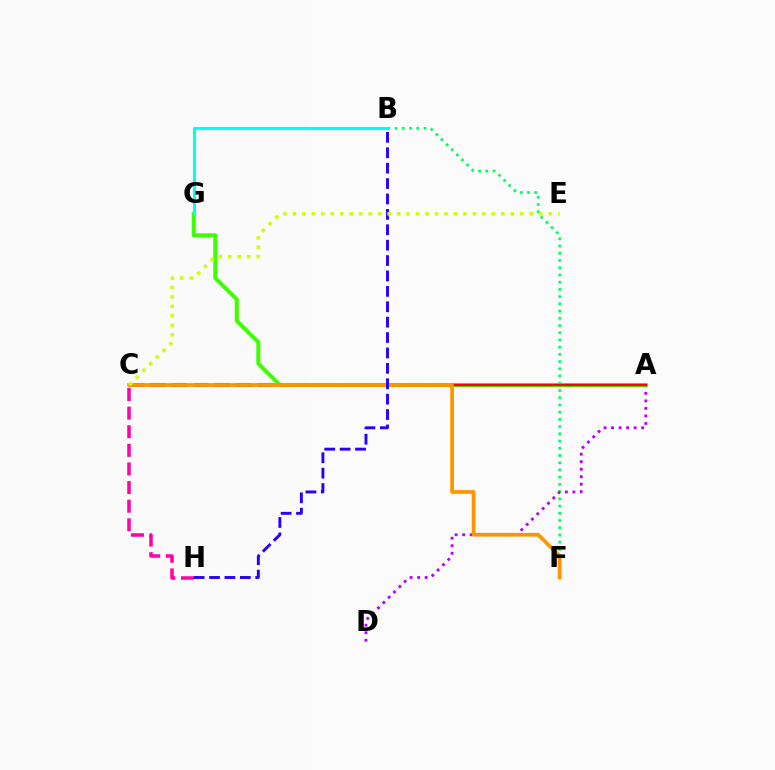{('B', 'F'): [{'color': '#00ff5c', 'line_style': 'dotted', 'thickness': 1.96}], ('A', 'D'): [{'color': '#b900ff', 'line_style': 'dotted', 'thickness': 2.04}], ('A', 'C'): [{'color': '#0074ff', 'line_style': 'dashed', 'thickness': 2.91}, {'color': '#ff0000', 'line_style': 'solid', 'thickness': 1.67}], ('A', 'G'): [{'color': '#3dff00', 'line_style': 'solid', 'thickness': 2.87}], ('C', 'H'): [{'color': '#ff00ac', 'line_style': 'dashed', 'thickness': 2.53}], ('C', 'F'): [{'color': '#ff9400', 'line_style': 'solid', 'thickness': 2.69}], ('B', 'H'): [{'color': '#2500ff', 'line_style': 'dashed', 'thickness': 2.09}], ('C', 'E'): [{'color': '#d1ff00', 'line_style': 'dotted', 'thickness': 2.57}], ('B', 'G'): [{'color': '#00fff6', 'line_style': 'solid', 'thickness': 2.22}]}